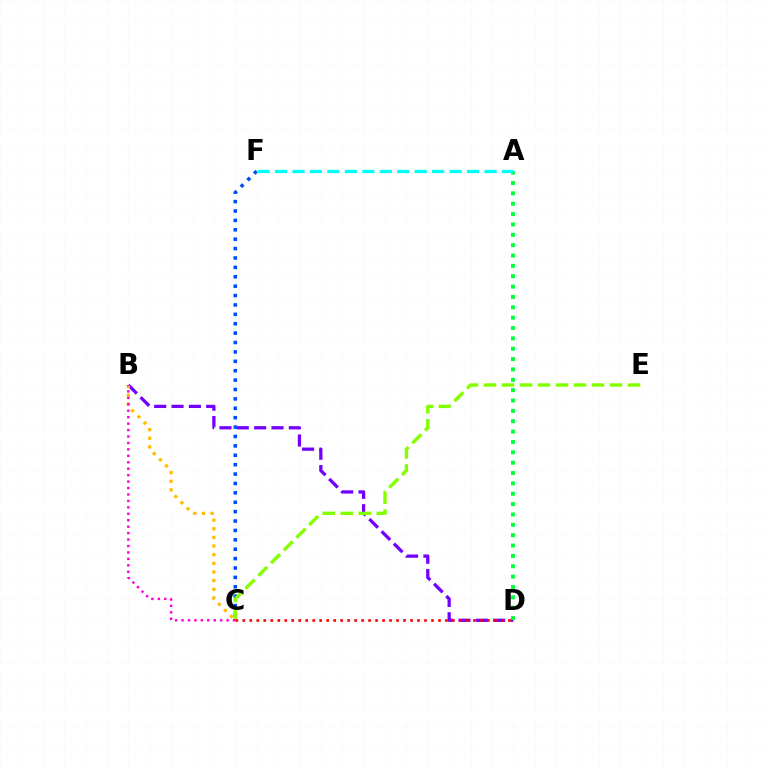{('B', 'D'): [{'color': '#7200ff', 'line_style': 'dashed', 'thickness': 2.35}], ('A', 'D'): [{'color': '#00ff39', 'line_style': 'dotted', 'thickness': 2.81}], ('B', 'C'): [{'color': '#ffbd00', 'line_style': 'dotted', 'thickness': 2.35}, {'color': '#ff00cf', 'line_style': 'dotted', 'thickness': 1.75}], ('C', 'F'): [{'color': '#004bff', 'line_style': 'dotted', 'thickness': 2.55}], ('C', 'E'): [{'color': '#84ff00', 'line_style': 'dashed', 'thickness': 2.45}], ('C', 'D'): [{'color': '#ff0000', 'line_style': 'dotted', 'thickness': 1.9}], ('A', 'F'): [{'color': '#00fff6', 'line_style': 'dashed', 'thickness': 2.37}]}